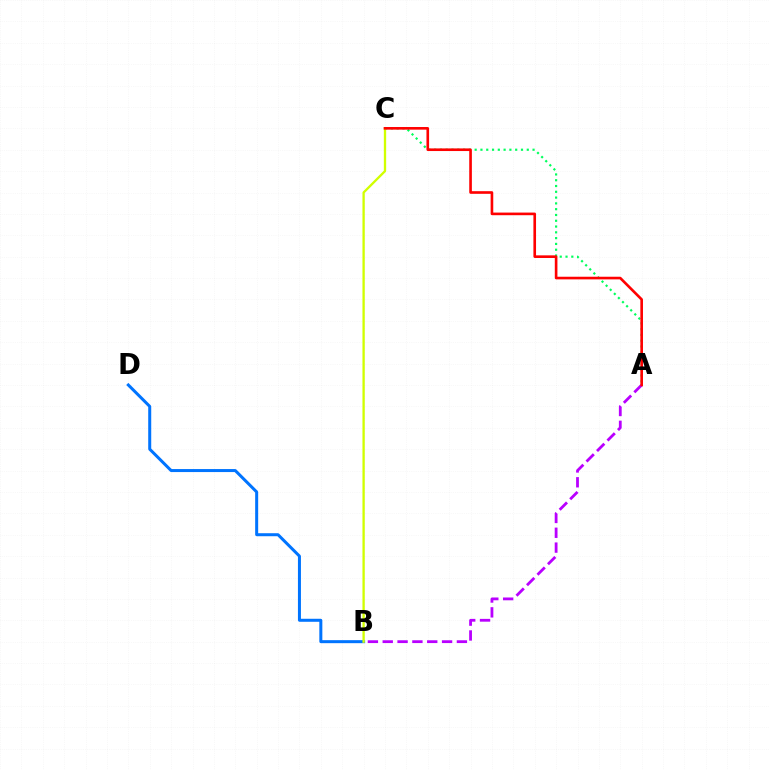{('A', 'C'): [{'color': '#00ff5c', 'line_style': 'dotted', 'thickness': 1.57}, {'color': '#ff0000', 'line_style': 'solid', 'thickness': 1.9}], ('A', 'B'): [{'color': '#b900ff', 'line_style': 'dashed', 'thickness': 2.02}], ('B', 'D'): [{'color': '#0074ff', 'line_style': 'solid', 'thickness': 2.17}], ('B', 'C'): [{'color': '#d1ff00', 'line_style': 'solid', 'thickness': 1.67}]}